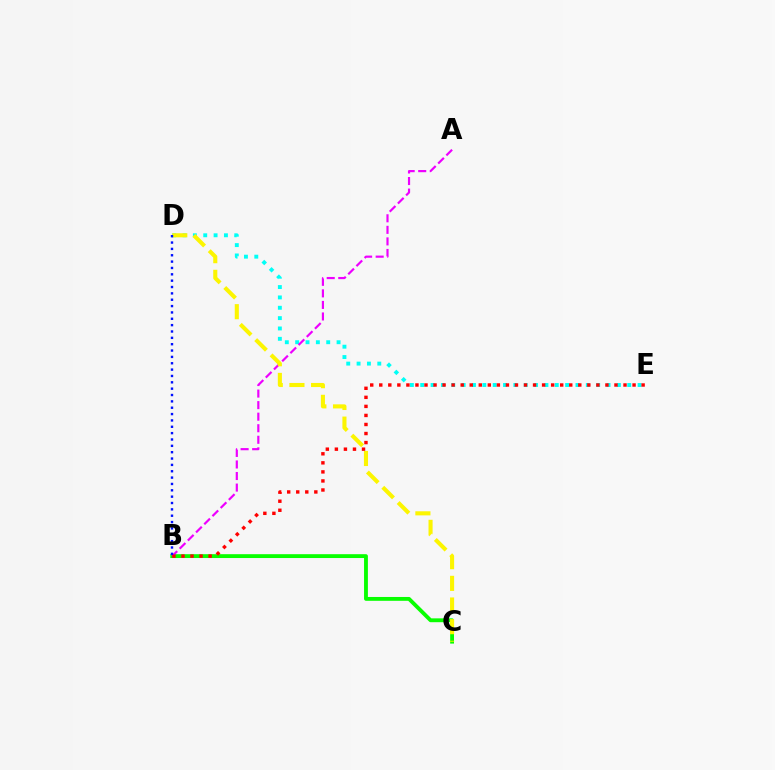{('B', 'C'): [{'color': '#08ff00', 'line_style': 'solid', 'thickness': 2.77}], ('D', 'E'): [{'color': '#00fff6', 'line_style': 'dotted', 'thickness': 2.81}], ('A', 'B'): [{'color': '#ee00ff', 'line_style': 'dashed', 'thickness': 1.57}], ('B', 'E'): [{'color': '#ff0000', 'line_style': 'dotted', 'thickness': 2.46}], ('C', 'D'): [{'color': '#fcf500', 'line_style': 'dashed', 'thickness': 2.94}], ('B', 'D'): [{'color': '#0010ff', 'line_style': 'dotted', 'thickness': 1.73}]}